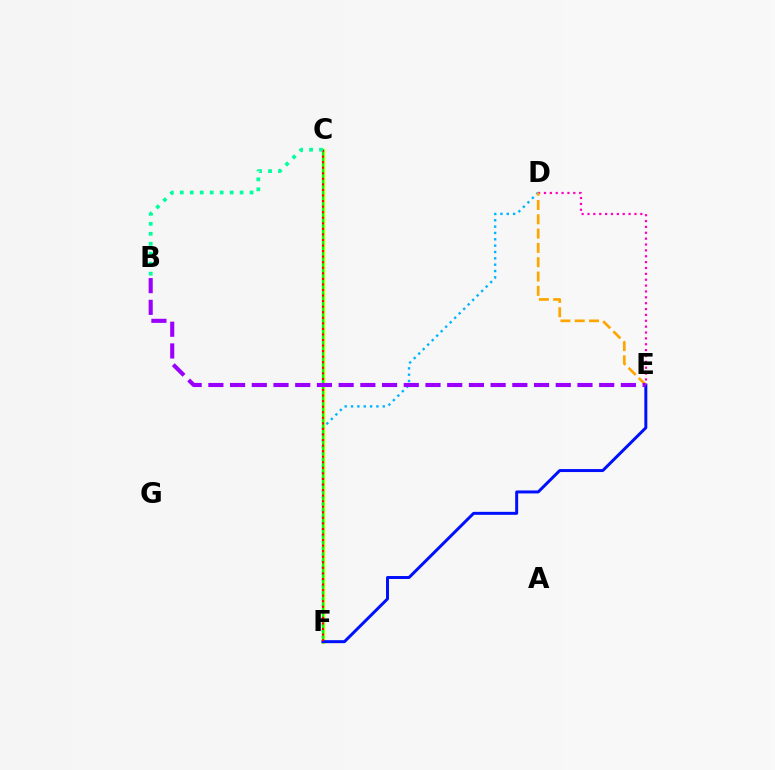{('C', 'F'): [{'color': '#b3ff00', 'line_style': 'solid', 'thickness': 2.32}, {'color': '#08ff00', 'line_style': 'solid', 'thickness': 1.53}, {'color': '#ff0000', 'line_style': 'dotted', 'thickness': 1.51}], ('D', 'E'): [{'color': '#ff00bd', 'line_style': 'dotted', 'thickness': 1.59}, {'color': '#ffa500', 'line_style': 'dashed', 'thickness': 1.94}], ('D', 'F'): [{'color': '#00b5ff', 'line_style': 'dotted', 'thickness': 1.72}], ('E', 'F'): [{'color': '#0010ff', 'line_style': 'solid', 'thickness': 2.14}], ('B', 'C'): [{'color': '#00ff9d', 'line_style': 'dotted', 'thickness': 2.71}], ('B', 'E'): [{'color': '#9b00ff', 'line_style': 'dashed', 'thickness': 2.95}]}